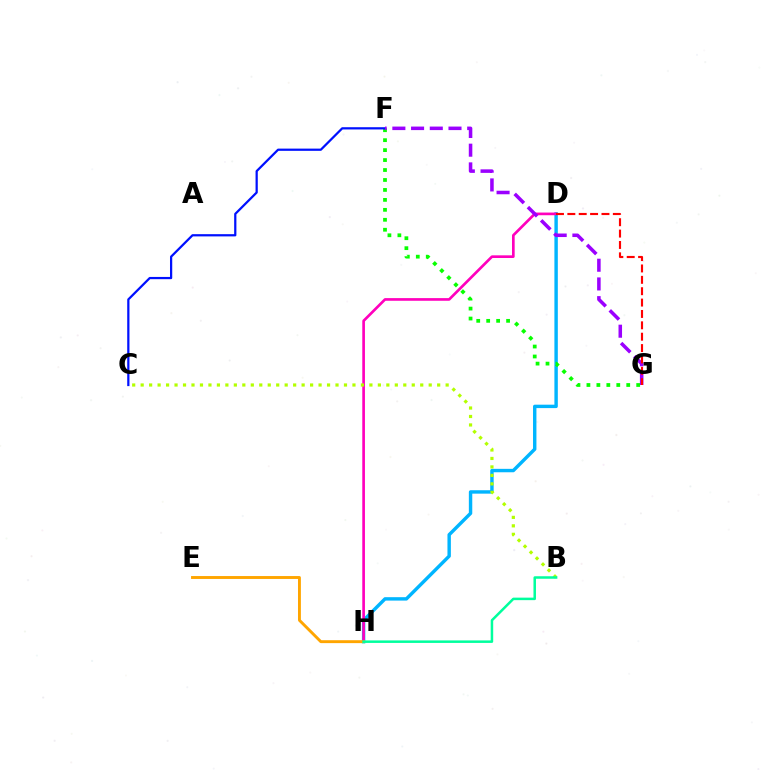{('D', 'H'): [{'color': '#00b5ff', 'line_style': 'solid', 'thickness': 2.46}, {'color': '#ff00bd', 'line_style': 'solid', 'thickness': 1.92}], ('F', 'G'): [{'color': '#08ff00', 'line_style': 'dotted', 'thickness': 2.7}, {'color': '#9b00ff', 'line_style': 'dashed', 'thickness': 2.54}], ('B', 'C'): [{'color': '#b3ff00', 'line_style': 'dotted', 'thickness': 2.3}], ('E', 'H'): [{'color': '#ffa500', 'line_style': 'solid', 'thickness': 2.09}], ('C', 'F'): [{'color': '#0010ff', 'line_style': 'solid', 'thickness': 1.61}], ('B', 'H'): [{'color': '#00ff9d', 'line_style': 'solid', 'thickness': 1.81}], ('D', 'G'): [{'color': '#ff0000', 'line_style': 'dashed', 'thickness': 1.55}]}